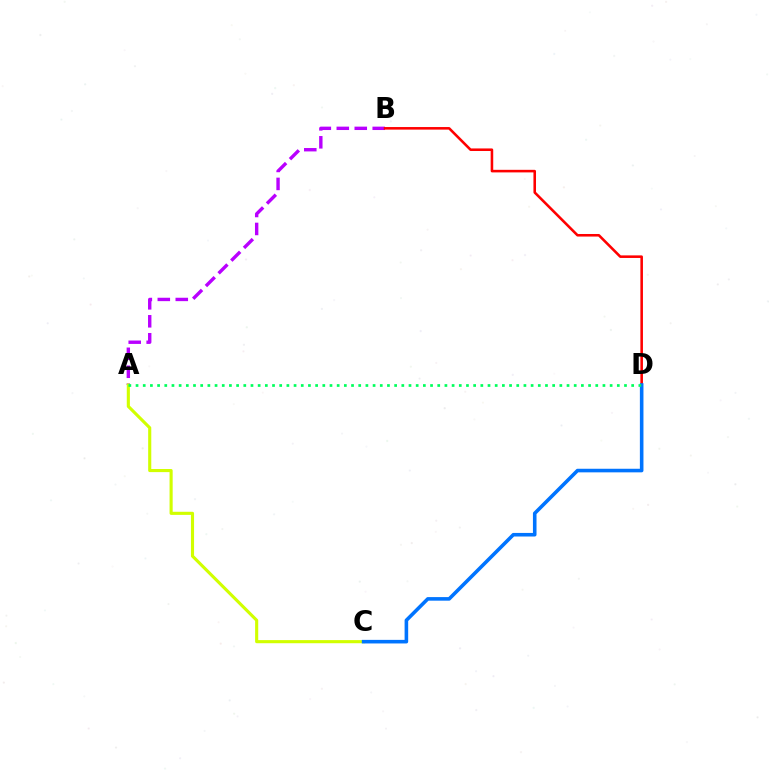{('A', 'B'): [{'color': '#b900ff', 'line_style': 'dashed', 'thickness': 2.44}], ('B', 'D'): [{'color': '#ff0000', 'line_style': 'solid', 'thickness': 1.85}], ('A', 'C'): [{'color': '#d1ff00', 'line_style': 'solid', 'thickness': 2.24}], ('C', 'D'): [{'color': '#0074ff', 'line_style': 'solid', 'thickness': 2.58}], ('A', 'D'): [{'color': '#00ff5c', 'line_style': 'dotted', 'thickness': 1.95}]}